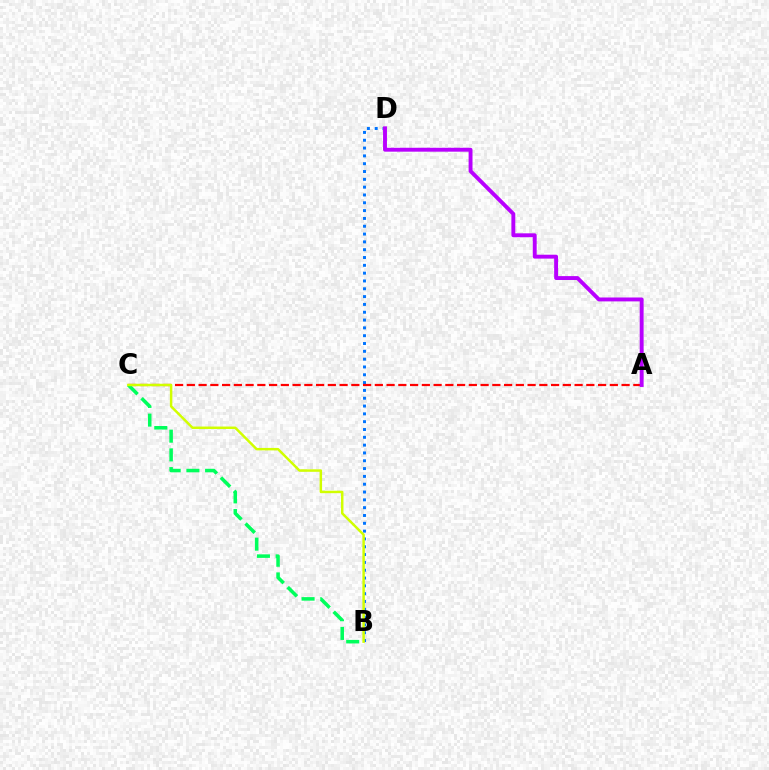{('B', 'D'): [{'color': '#0074ff', 'line_style': 'dotted', 'thickness': 2.12}], ('A', 'C'): [{'color': '#ff0000', 'line_style': 'dashed', 'thickness': 1.6}], ('B', 'C'): [{'color': '#00ff5c', 'line_style': 'dashed', 'thickness': 2.54}, {'color': '#d1ff00', 'line_style': 'solid', 'thickness': 1.78}], ('A', 'D'): [{'color': '#b900ff', 'line_style': 'solid', 'thickness': 2.81}]}